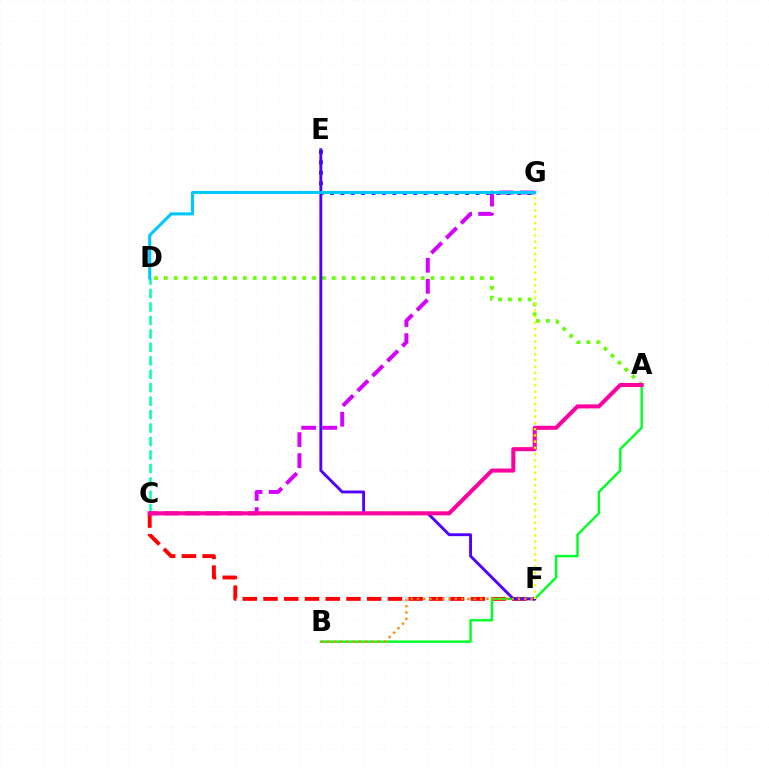{('C', 'F'): [{'color': '#ff0000', 'line_style': 'dashed', 'thickness': 2.82}], ('A', 'D'): [{'color': '#66ff00', 'line_style': 'dotted', 'thickness': 2.68}], ('C', 'D'): [{'color': '#00ffaf', 'line_style': 'dashed', 'thickness': 1.83}], ('A', 'B'): [{'color': '#00ff27', 'line_style': 'solid', 'thickness': 1.73}], ('C', 'G'): [{'color': '#d600ff', 'line_style': 'dashed', 'thickness': 2.86}], ('E', 'G'): [{'color': '#003fff', 'line_style': 'dotted', 'thickness': 2.83}], ('E', 'F'): [{'color': '#4f00ff', 'line_style': 'solid', 'thickness': 2.06}], ('B', 'F'): [{'color': '#ff8800', 'line_style': 'dotted', 'thickness': 1.71}], ('A', 'C'): [{'color': '#ff00a0', 'line_style': 'solid', 'thickness': 2.92}], ('D', 'G'): [{'color': '#00c7ff', 'line_style': 'solid', 'thickness': 2.21}], ('F', 'G'): [{'color': '#eeff00', 'line_style': 'dotted', 'thickness': 1.7}]}